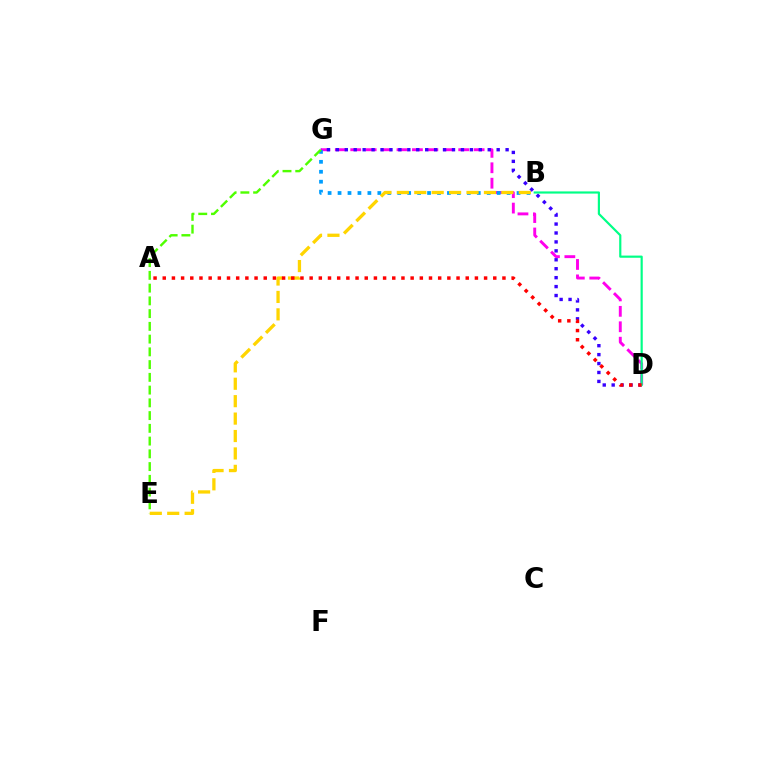{('D', 'G'): [{'color': '#ff00ed', 'line_style': 'dashed', 'thickness': 2.1}, {'color': '#3700ff', 'line_style': 'dotted', 'thickness': 2.43}], ('B', 'G'): [{'color': '#009eff', 'line_style': 'dotted', 'thickness': 2.7}], ('E', 'G'): [{'color': '#4fff00', 'line_style': 'dashed', 'thickness': 1.73}], ('B', 'E'): [{'color': '#ffd500', 'line_style': 'dashed', 'thickness': 2.37}], ('B', 'D'): [{'color': '#00ff86', 'line_style': 'solid', 'thickness': 1.57}], ('A', 'D'): [{'color': '#ff0000', 'line_style': 'dotted', 'thickness': 2.49}]}